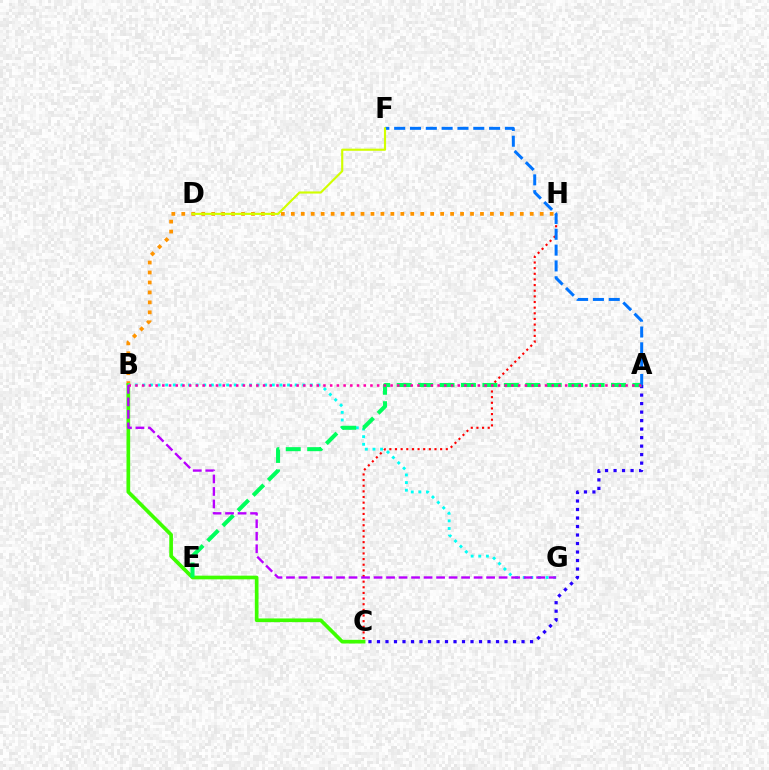{('B', 'H'): [{'color': '#ff9400', 'line_style': 'dotted', 'thickness': 2.71}], ('B', 'C'): [{'color': '#3dff00', 'line_style': 'solid', 'thickness': 2.65}], ('A', 'C'): [{'color': '#2500ff', 'line_style': 'dotted', 'thickness': 2.31}], ('B', 'G'): [{'color': '#00fff6', 'line_style': 'dotted', 'thickness': 2.07}, {'color': '#b900ff', 'line_style': 'dashed', 'thickness': 1.7}], ('C', 'H'): [{'color': '#ff0000', 'line_style': 'dotted', 'thickness': 1.53}], ('A', 'E'): [{'color': '#00ff5c', 'line_style': 'dashed', 'thickness': 2.91}], ('A', 'F'): [{'color': '#0074ff', 'line_style': 'dashed', 'thickness': 2.15}], ('A', 'B'): [{'color': '#ff00ac', 'line_style': 'dotted', 'thickness': 1.82}], ('D', 'F'): [{'color': '#d1ff00', 'line_style': 'solid', 'thickness': 1.54}]}